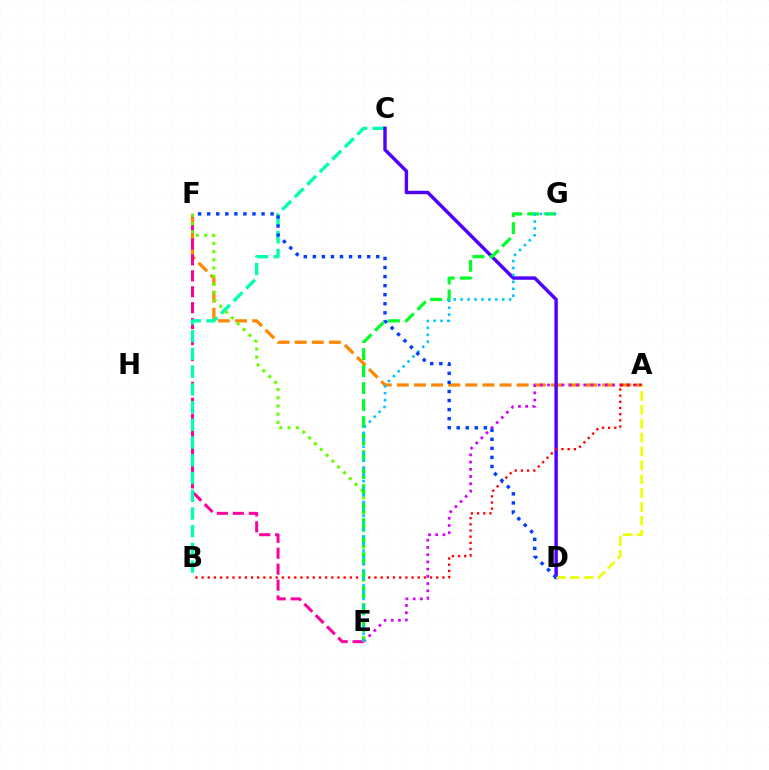{('A', 'F'): [{'color': '#ff8800', 'line_style': 'dashed', 'thickness': 2.33}], ('E', 'F'): [{'color': '#ff00a0', 'line_style': 'dashed', 'thickness': 2.16}, {'color': '#66ff00', 'line_style': 'dotted', 'thickness': 2.23}], ('B', 'C'): [{'color': '#00ffaf', 'line_style': 'dashed', 'thickness': 2.41}], ('A', 'E'): [{'color': '#d600ff', 'line_style': 'dotted', 'thickness': 1.96}], ('C', 'D'): [{'color': '#4f00ff', 'line_style': 'solid', 'thickness': 2.47}], ('A', 'D'): [{'color': '#eeff00', 'line_style': 'dashed', 'thickness': 1.88}], ('A', 'B'): [{'color': '#ff0000', 'line_style': 'dotted', 'thickness': 1.68}], ('E', 'G'): [{'color': '#00ff27', 'line_style': 'dashed', 'thickness': 2.31}, {'color': '#00c7ff', 'line_style': 'dotted', 'thickness': 1.88}], ('D', 'F'): [{'color': '#003fff', 'line_style': 'dotted', 'thickness': 2.46}]}